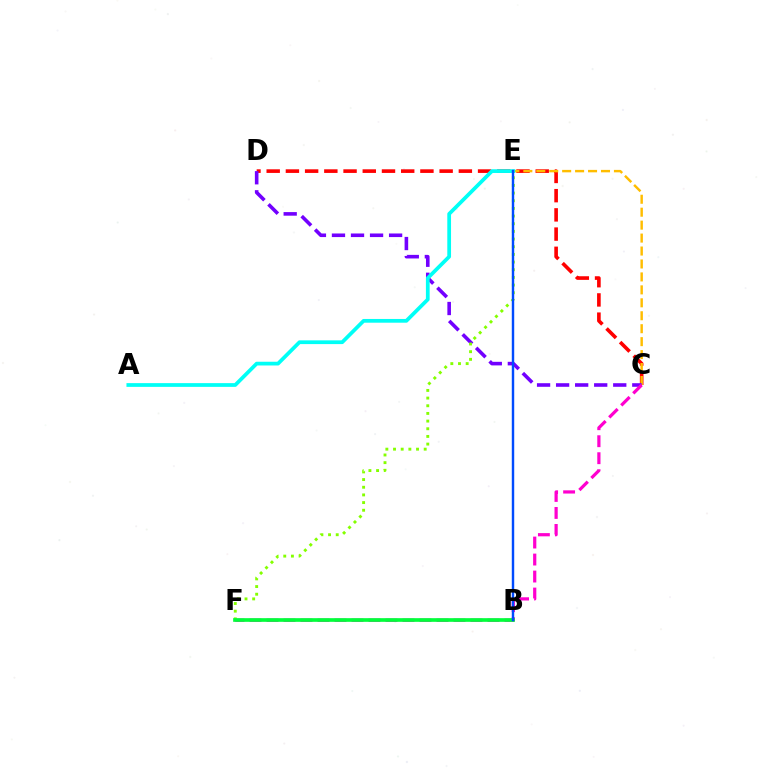{('C', 'D'): [{'color': '#ff0000', 'line_style': 'dashed', 'thickness': 2.61}, {'color': '#7200ff', 'line_style': 'dashed', 'thickness': 2.59}], ('C', 'E'): [{'color': '#ffbd00', 'line_style': 'dashed', 'thickness': 1.76}], ('A', 'E'): [{'color': '#00fff6', 'line_style': 'solid', 'thickness': 2.69}], ('C', 'F'): [{'color': '#ff00cf', 'line_style': 'dashed', 'thickness': 2.31}], ('E', 'F'): [{'color': '#84ff00', 'line_style': 'dotted', 'thickness': 2.08}], ('B', 'F'): [{'color': '#00ff39', 'line_style': 'solid', 'thickness': 2.65}], ('B', 'E'): [{'color': '#004bff', 'line_style': 'solid', 'thickness': 1.75}]}